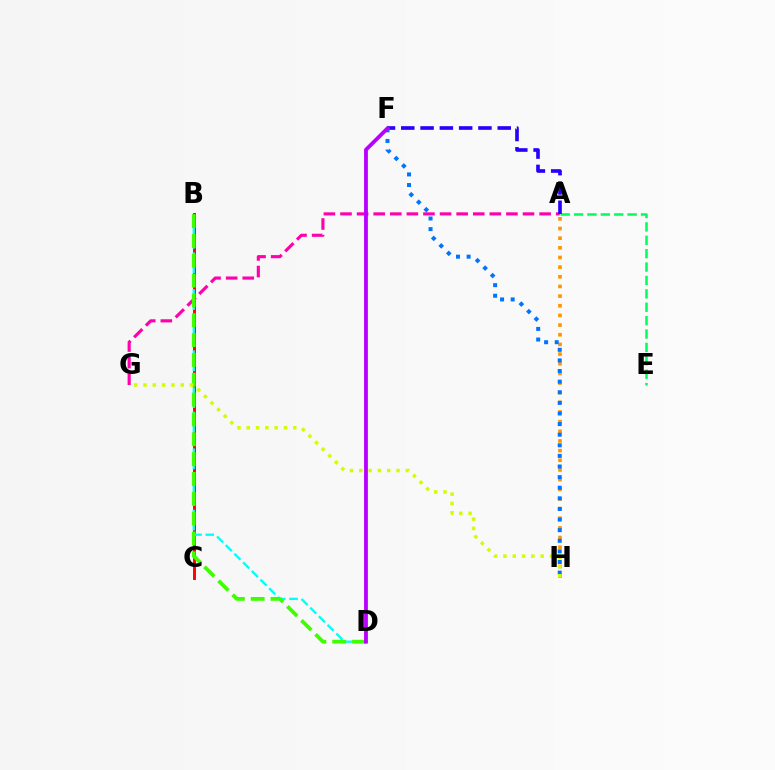{('A', 'G'): [{'color': '#ff00ac', 'line_style': 'dashed', 'thickness': 2.25}], ('A', 'H'): [{'color': '#ff9400', 'line_style': 'dotted', 'thickness': 2.62}], ('B', 'C'): [{'color': '#ff0000', 'line_style': 'solid', 'thickness': 2.11}], ('B', 'D'): [{'color': '#00fff6', 'line_style': 'dashed', 'thickness': 1.66}, {'color': '#3dff00', 'line_style': 'dashed', 'thickness': 2.69}], ('A', 'E'): [{'color': '#00ff5c', 'line_style': 'dashed', 'thickness': 1.82}], ('A', 'F'): [{'color': '#2500ff', 'line_style': 'dashed', 'thickness': 2.62}], ('F', 'H'): [{'color': '#0074ff', 'line_style': 'dotted', 'thickness': 2.88}], ('D', 'F'): [{'color': '#b900ff', 'line_style': 'solid', 'thickness': 2.74}], ('G', 'H'): [{'color': '#d1ff00', 'line_style': 'dotted', 'thickness': 2.53}]}